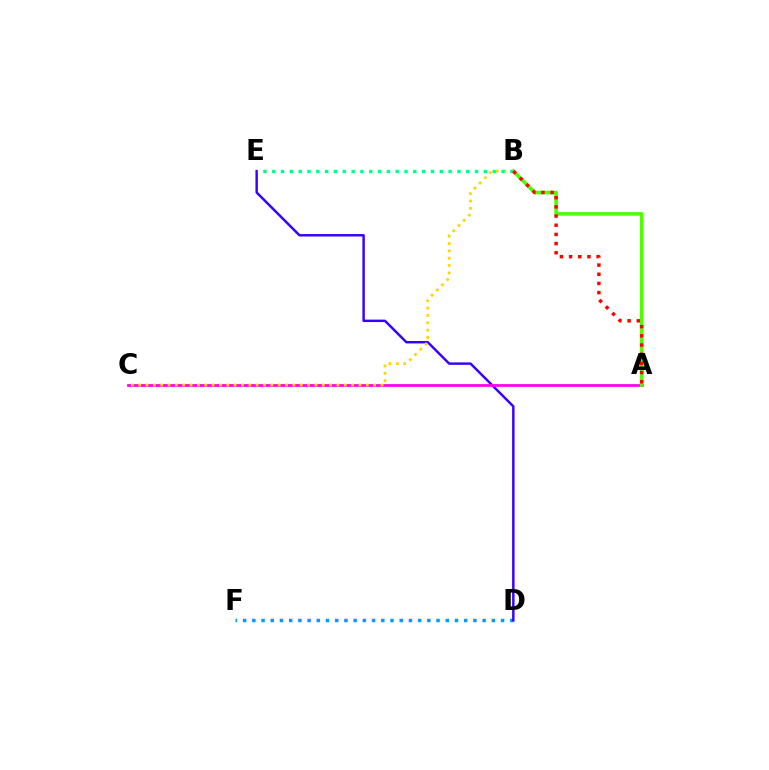{('D', 'F'): [{'color': '#009eff', 'line_style': 'dotted', 'thickness': 2.5}], ('D', 'E'): [{'color': '#3700ff', 'line_style': 'solid', 'thickness': 1.76}], ('A', 'C'): [{'color': '#ff00ed', 'line_style': 'solid', 'thickness': 1.98}], ('A', 'B'): [{'color': '#4fff00', 'line_style': 'solid', 'thickness': 2.6}, {'color': '#ff0000', 'line_style': 'dotted', 'thickness': 2.49}], ('B', 'C'): [{'color': '#ffd500', 'line_style': 'dotted', 'thickness': 2.0}], ('B', 'E'): [{'color': '#00ff86', 'line_style': 'dotted', 'thickness': 2.4}]}